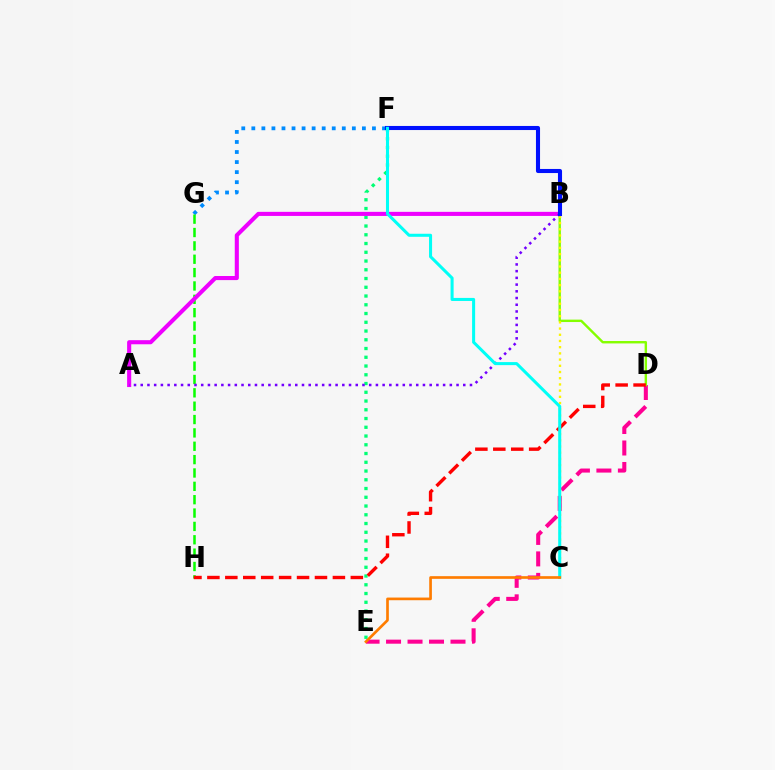{('D', 'E'): [{'color': '#ff0094', 'line_style': 'dashed', 'thickness': 2.92}], ('E', 'F'): [{'color': '#00ff74', 'line_style': 'dotted', 'thickness': 2.38}], ('F', 'G'): [{'color': '#008cff', 'line_style': 'dotted', 'thickness': 2.73}], ('G', 'H'): [{'color': '#08ff00', 'line_style': 'dashed', 'thickness': 1.81}], ('A', 'B'): [{'color': '#ee00ff', 'line_style': 'solid', 'thickness': 2.95}, {'color': '#7200ff', 'line_style': 'dotted', 'thickness': 1.83}], ('B', 'D'): [{'color': '#84ff00', 'line_style': 'solid', 'thickness': 1.73}], ('B', 'C'): [{'color': '#fcf500', 'line_style': 'dotted', 'thickness': 1.69}], ('D', 'H'): [{'color': '#ff0000', 'line_style': 'dashed', 'thickness': 2.44}], ('B', 'F'): [{'color': '#0010ff', 'line_style': 'solid', 'thickness': 2.94}], ('C', 'F'): [{'color': '#00fff6', 'line_style': 'solid', 'thickness': 2.19}], ('C', 'E'): [{'color': '#ff7c00', 'line_style': 'solid', 'thickness': 1.92}]}